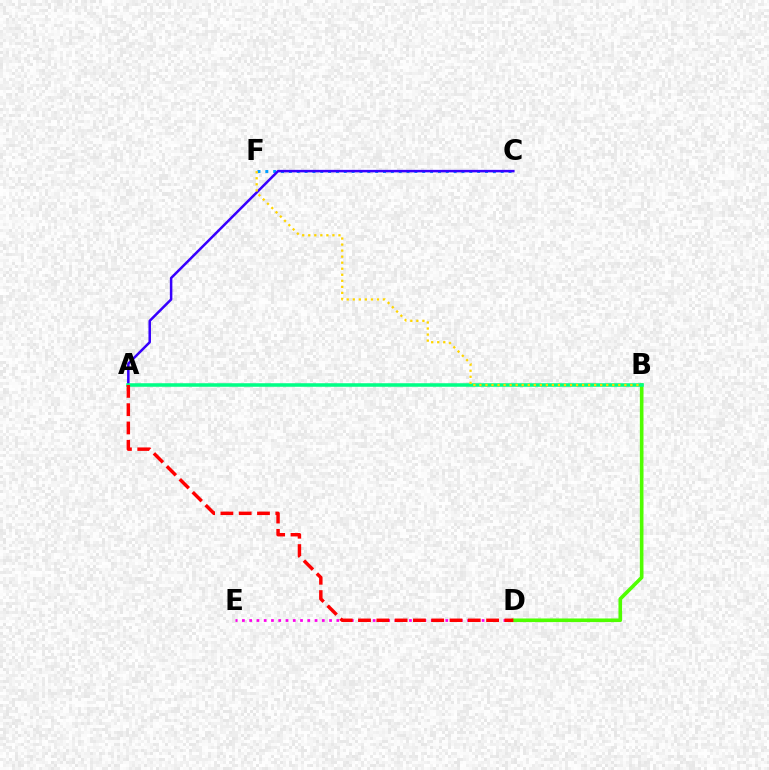{('D', 'E'): [{'color': '#ff00ed', 'line_style': 'dotted', 'thickness': 1.97}], ('C', 'F'): [{'color': '#009eff', 'line_style': 'dotted', 'thickness': 2.13}], ('A', 'C'): [{'color': '#3700ff', 'line_style': 'solid', 'thickness': 1.8}], ('B', 'D'): [{'color': '#4fff00', 'line_style': 'solid', 'thickness': 2.6}], ('A', 'B'): [{'color': '#00ff86', 'line_style': 'solid', 'thickness': 2.55}], ('B', 'F'): [{'color': '#ffd500', 'line_style': 'dotted', 'thickness': 1.64}], ('A', 'D'): [{'color': '#ff0000', 'line_style': 'dashed', 'thickness': 2.49}]}